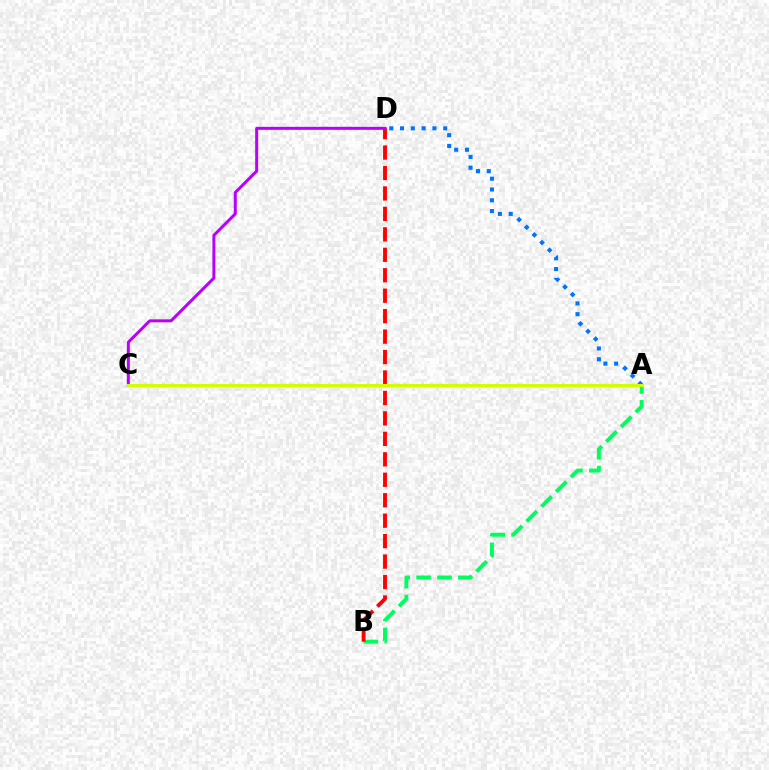{('A', 'D'): [{'color': '#0074ff', 'line_style': 'dotted', 'thickness': 2.93}], ('A', 'B'): [{'color': '#00ff5c', 'line_style': 'dashed', 'thickness': 2.84}], ('B', 'D'): [{'color': '#ff0000', 'line_style': 'dashed', 'thickness': 2.78}], ('C', 'D'): [{'color': '#b900ff', 'line_style': 'solid', 'thickness': 2.16}], ('A', 'C'): [{'color': '#d1ff00', 'line_style': 'solid', 'thickness': 2.22}]}